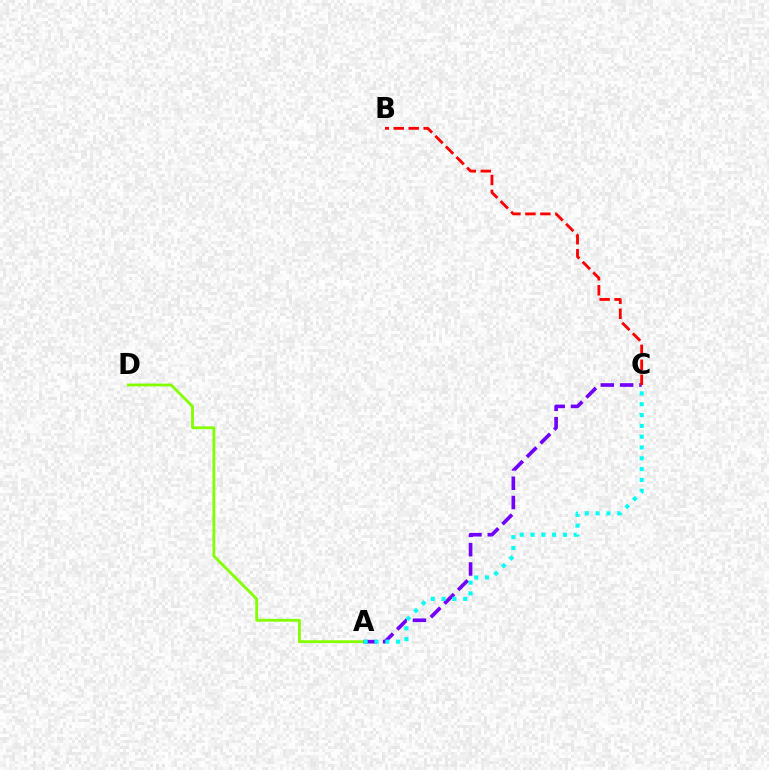{('A', 'D'): [{'color': '#84ff00', 'line_style': 'solid', 'thickness': 2.04}], ('A', 'C'): [{'color': '#7200ff', 'line_style': 'dashed', 'thickness': 2.63}, {'color': '#00fff6', 'line_style': 'dotted', 'thickness': 2.94}], ('B', 'C'): [{'color': '#ff0000', 'line_style': 'dashed', 'thickness': 2.03}]}